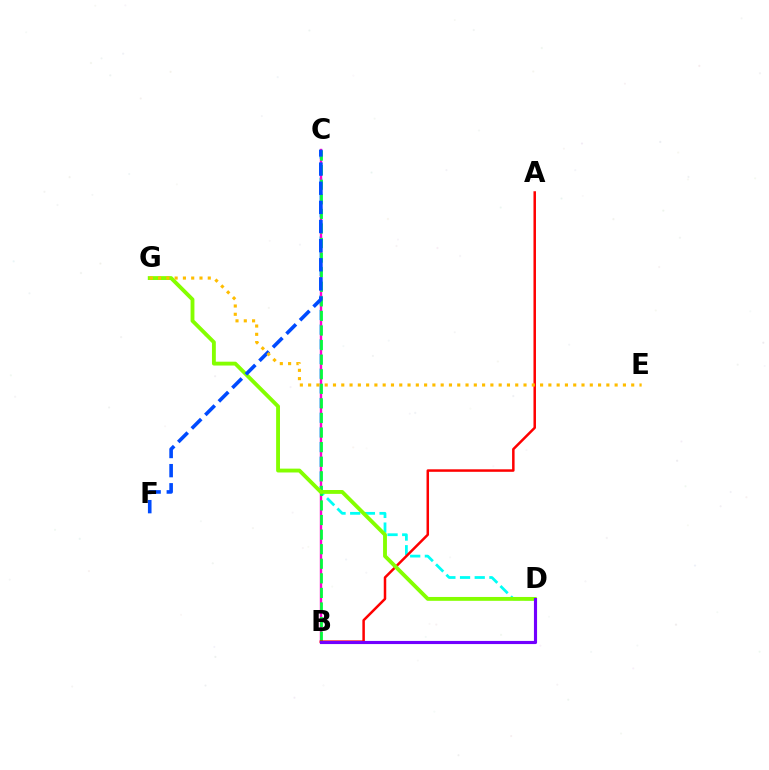{('C', 'D'): [{'color': '#00fff6', 'line_style': 'dashed', 'thickness': 1.99}], ('B', 'C'): [{'color': '#ff00cf', 'line_style': 'solid', 'thickness': 1.73}, {'color': '#00ff39', 'line_style': 'dashed', 'thickness': 1.98}], ('A', 'B'): [{'color': '#ff0000', 'line_style': 'solid', 'thickness': 1.8}], ('D', 'G'): [{'color': '#84ff00', 'line_style': 'solid', 'thickness': 2.78}], ('B', 'D'): [{'color': '#7200ff', 'line_style': 'solid', 'thickness': 2.26}], ('C', 'F'): [{'color': '#004bff', 'line_style': 'dashed', 'thickness': 2.6}], ('E', 'G'): [{'color': '#ffbd00', 'line_style': 'dotted', 'thickness': 2.25}]}